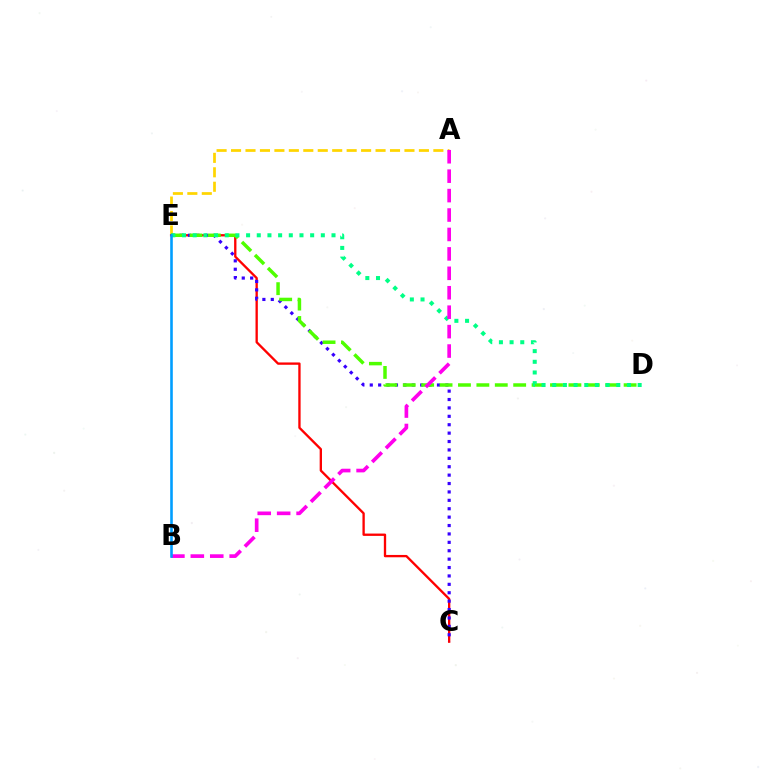{('A', 'E'): [{'color': '#ffd500', 'line_style': 'dashed', 'thickness': 1.96}], ('C', 'E'): [{'color': '#ff0000', 'line_style': 'solid', 'thickness': 1.68}, {'color': '#3700ff', 'line_style': 'dotted', 'thickness': 2.28}], ('D', 'E'): [{'color': '#4fff00', 'line_style': 'dashed', 'thickness': 2.5}, {'color': '#00ff86', 'line_style': 'dotted', 'thickness': 2.9}], ('A', 'B'): [{'color': '#ff00ed', 'line_style': 'dashed', 'thickness': 2.64}], ('B', 'E'): [{'color': '#009eff', 'line_style': 'solid', 'thickness': 1.87}]}